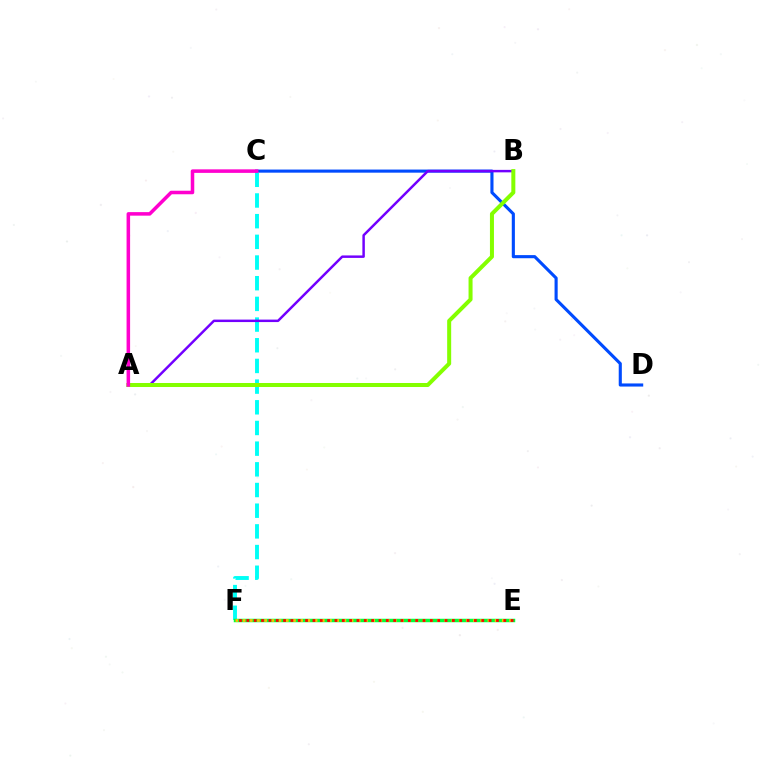{('C', 'D'): [{'color': '#004bff', 'line_style': 'solid', 'thickness': 2.24}], ('C', 'F'): [{'color': '#00fff6', 'line_style': 'dashed', 'thickness': 2.81}], ('E', 'F'): [{'color': '#00ff39', 'line_style': 'solid', 'thickness': 2.5}, {'color': '#ffbd00', 'line_style': 'dotted', 'thickness': 1.96}, {'color': '#ff0000', 'line_style': 'dotted', 'thickness': 1.99}], ('A', 'B'): [{'color': '#7200ff', 'line_style': 'solid', 'thickness': 1.78}, {'color': '#84ff00', 'line_style': 'solid', 'thickness': 2.89}], ('A', 'C'): [{'color': '#ff00cf', 'line_style': 'solid', 'thickness': 2.55}]}